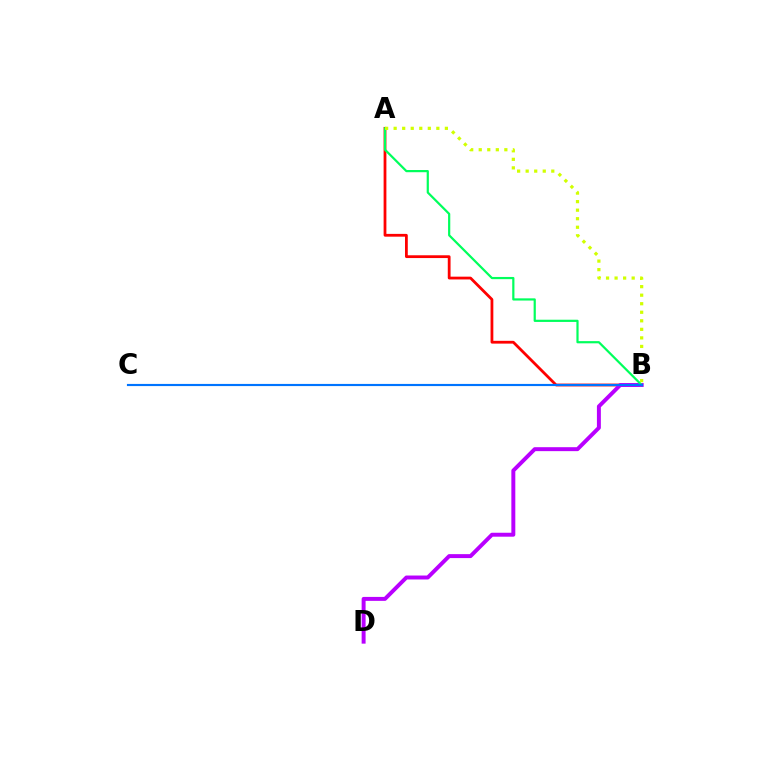{('A', 'B'): [{'color': '#ff0000', 'line_style': 'solid', 'thickness': 2.0}, {'color': '#00ff5c', 'line_style': 'solid', 'thickness': 1.59}, {'color': '#d1ff00', 'line_style': 'dotted', 'thickness': 2.32}], ('B', 'D'): [{'color': '#b900ff', 'line_style': 'solid', 'thickness': 2.84}], ('B', 'C'): [{'color': '#0074ff', 'line_style': 'solid', 'thickness': 1.55}]}